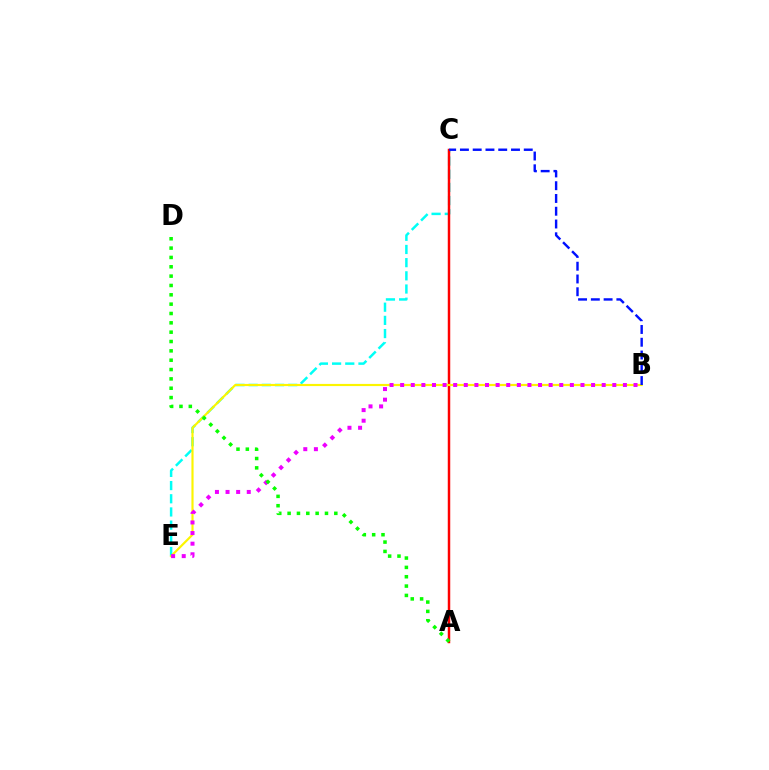{('C', 'E'): [{'color': '#00fff6', 'line_style': 'dashed', 'thickness': 1.79}], ('A', 'C'): [{'color': '#ff0000', 'line_style': 'solid', 'thickness': 1.78}], ('B', 'E'): [{'color': '#fcf500', 'line_style': 'solid', 'thickness': 1.56}, {'color': '#ee00ff', 'line_style': 'dotted', 'thickness': 2.88}], ('A', 'D'): [{'color': '#08ff00', 'line_style': 'dotted', 'thickness': 2.54}], ('B', 'C'): [{'color': '#0010ff', 'line_style': 'dashed', 'thickness': 1.73}]}